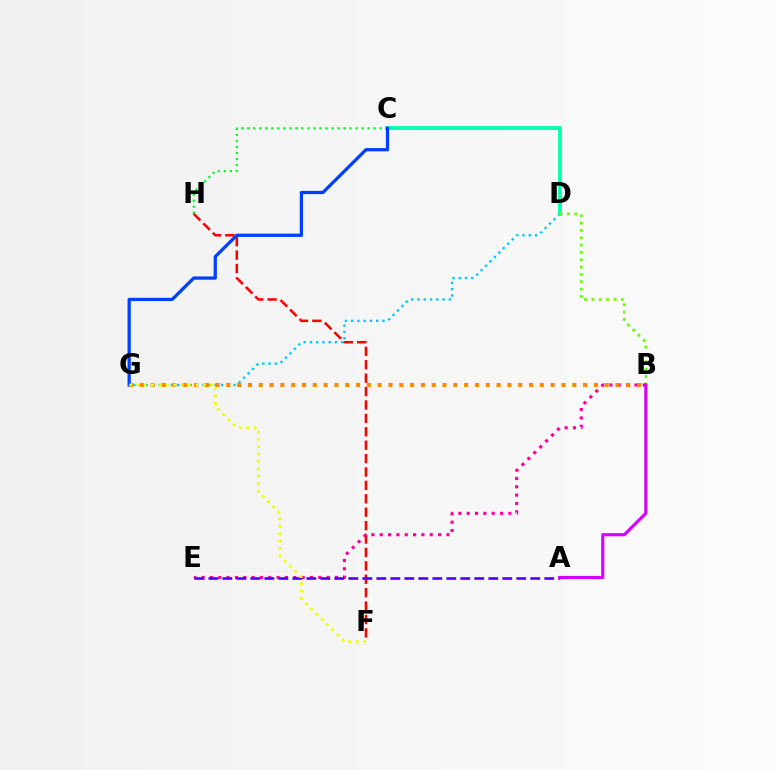{('D', 'G'): [{'color': '#00c7ff', 'line_style': 'dotted', 'thickness': 1.7}], ('C', 'D'): [{'color': '#00ffaf', 'line_style': 'solid', 'thickness': 2.73}], ('B', 'D'): [{'color': '#66ff00', 'line_style': 'dotted', 'thickness': 1.99}], ('C', 'H'): [{'color': '#00ff27', 'line_style': 'dotted', 'thickness': 1.63}], ('F', 'H'): [{'color': '#ff0000', 'line_style': 'dashed', 'thickness': 1.82}], ('B', 'E'): [{'color': '#ff00a0', 'line_style': 'dotted', 'thickness': 2.26}], ('B', 'G'): [{'color': '#ff8800', 'line_style': 'dotted', 'thickness': 2.94}], ('C', 'G'): [{'color': '#003fff', 'line_style': 'solid', 'thickness': 2.34}], ('A', 'E'): [{'color': '#4f00ff', 'line_style': 'dashed', 'thickness': 1.9}], ('F', 'G'): [{'color': '#eeff00', 'line_style': 'dotted', 'thickness': 2.01}], ('A', 'B'): [{'color': '#d600ff', 'line_style': 'solid', 'thickness': 2.27}]}